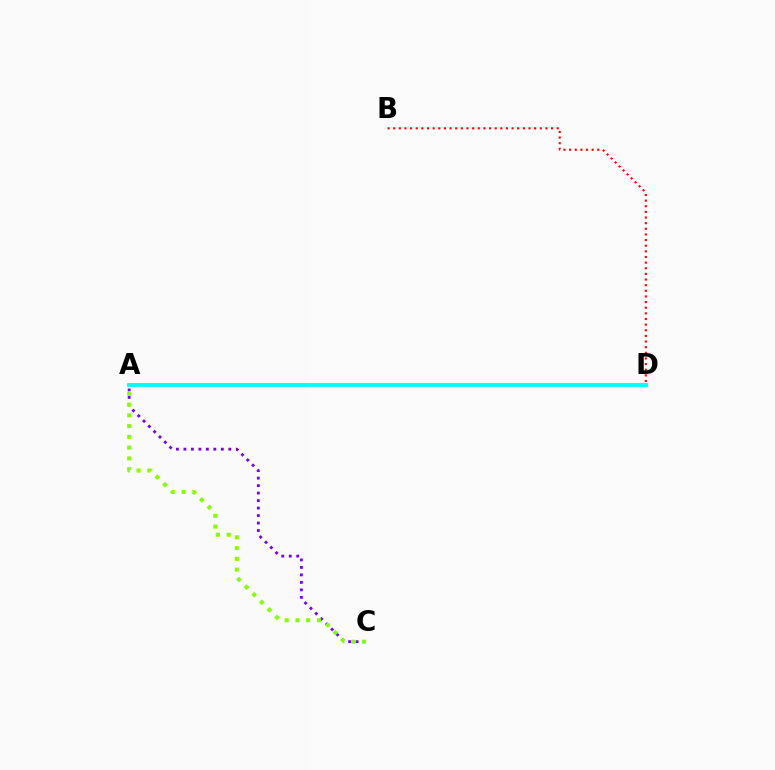{('B', 'D'): [{'color': '#ff0000', 'line_style': 'dotted', 'thickness': 1.53}], ('A', 'D'): [{'color': '#00fff6', 'line_style': 'solid', 'thickness': 2.81}], ('A', 'C'): [{'color': '#7200ff', 'line_style': 'dotted', 'thickness': 2.03}, {'color': '#84ff00', 'line_style': 'dotted', 'thickness': 2.92}]}